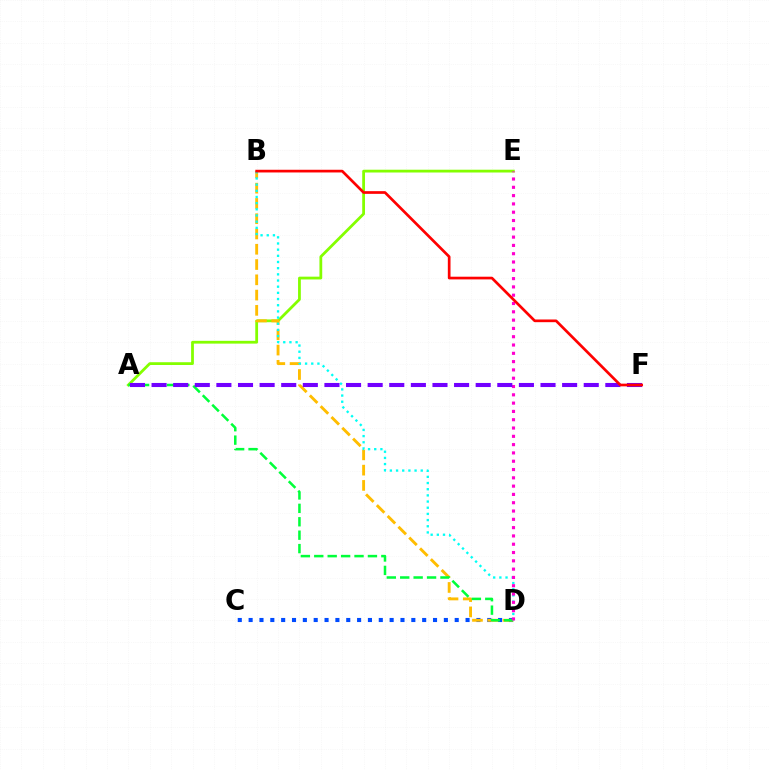{('C', 'D'): [{'color': '#004bff', 'line_style': 'dotted', 'thickness': 2.95}], ('A', 'E'): [{'color': '#84ff00', 'line_style': 'solid', 'thickness': 2.0}], ('B', 'D'): [{'color': '#ffbd00', 'line_style': 'dashed', 'thickness': 2.08}, {'color': '#00fff6', 'line_style': 'dotted', 'thickness': 1.68}], ('A', 'D'): [{'color': '#00ff39', 'line_style': 'dashed', 'thickness': 1.82}], ('D', 'E'): [{'color': '#ff00cf', 'line_style': 'dotted', 'thickness': 2.26}], ('A', 'F'): [{'color': '#7200ff', 'line_style': 'dashed', 'thickness': 2.94}], ('B', 'F'): [{'color': '#ff0000', 'line_style': 'solid', 'thickness': 1.94}]}